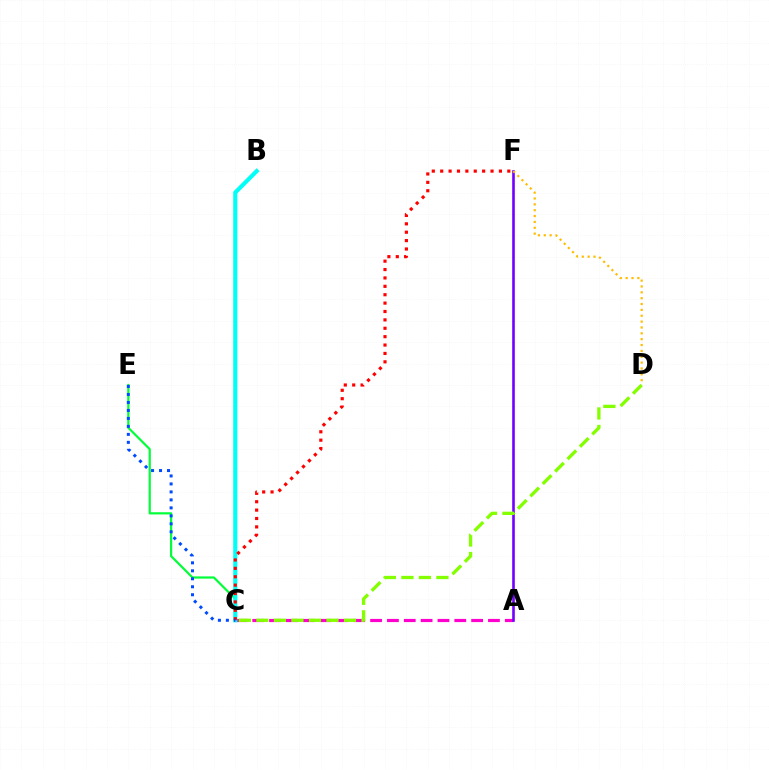{('A', 'C'): [{'color': '#ff00cf', 'line_style': 'dashed', 'thickness': 2.29}], ('A', 'F'): [{'color': '#7200ff', 'line_style': 'solid', 'thickness': 1.89}], ('C', 'E'): [{'color': '#00ff39', 'line_style': 'solid', 'thickness': 1.59}, {'color': '#004bff', 'line_style': 'dotted', 'thickness': 2.17}], ('B', 'C'): [{'color': '#00fff6', 'line_style': 'solid', 'thickness': 2.97}], ('C', 'F'): [{'color': '#ff0000', 'line_style': 'dotted', 'thickness': 2.28}], ('C', 'D'): [{'color': '#84ff00', 'line_style': 'dashed', 'thickness': 2.38}], ('D', 'F'): [{'color': '#ffbd00', 'line_style': 'dotted', 'thickness': 1.59}]}